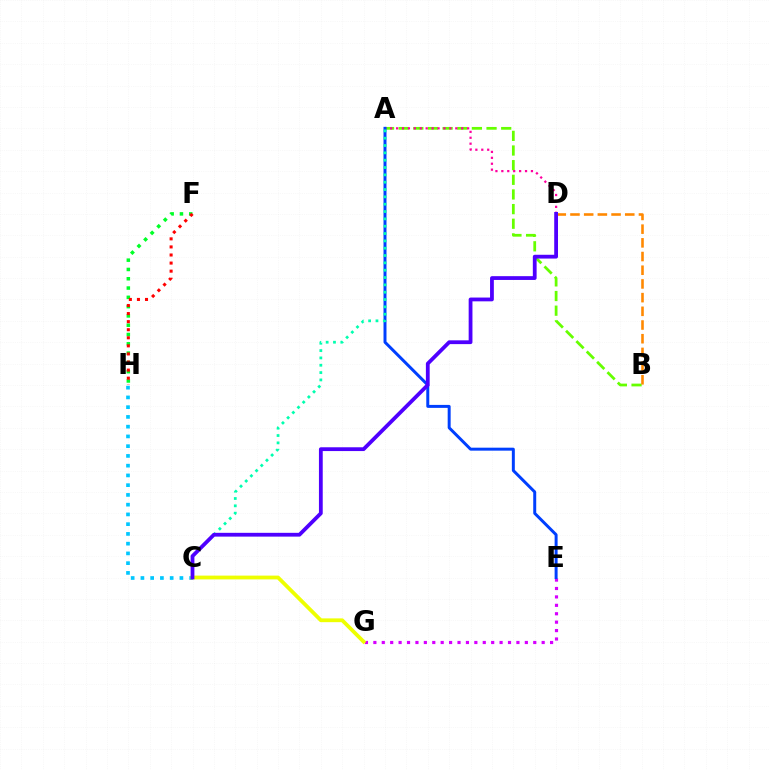{('A', 'B'): [{'color': '#66ff00', 'line_style': 'dashed', 'thickness': 1.99}], ('F', 'H'): [{'color': '#00ff27', 'line_style': 'dotted', 'thickness': 2.52}, {'color': '#ff0000', 'line_style': 'dotted', 'thickness': 2.19}], ('E', 'G'): [{'color': '#d600ff', 'line_style': 'dotted', 'thickness': 2.29}], ('C', 'H'): [{'color': '#00c7ff', 'line_style': 'dotted', 'thickness': 2.65}], ('A', 'D'): [{'color': '#ff00a0', 'line_style': 'dotted', 'thickness': 1.61}], ('B', 'D'): [{'color': '#ff8800', 'line_style': 'dashed', 'thickness': 1.86}], ('A', 'E'): [{'color': '#003fff', 'line_style': 'solid', 'thickness': 2.14}], ('C', 'G'): [{'color': '#eeff00', 'line_style': 'solid', 'thickness': 2.73}], ('A', 'C'): [{'color': '#00ffaf', 'line_style': 'dotted', 'thickness': 1.99}], ('C', 'D'): [{'color': '#4f00ff', 'line_style': 'solid', 'thickness': 2.73}]}